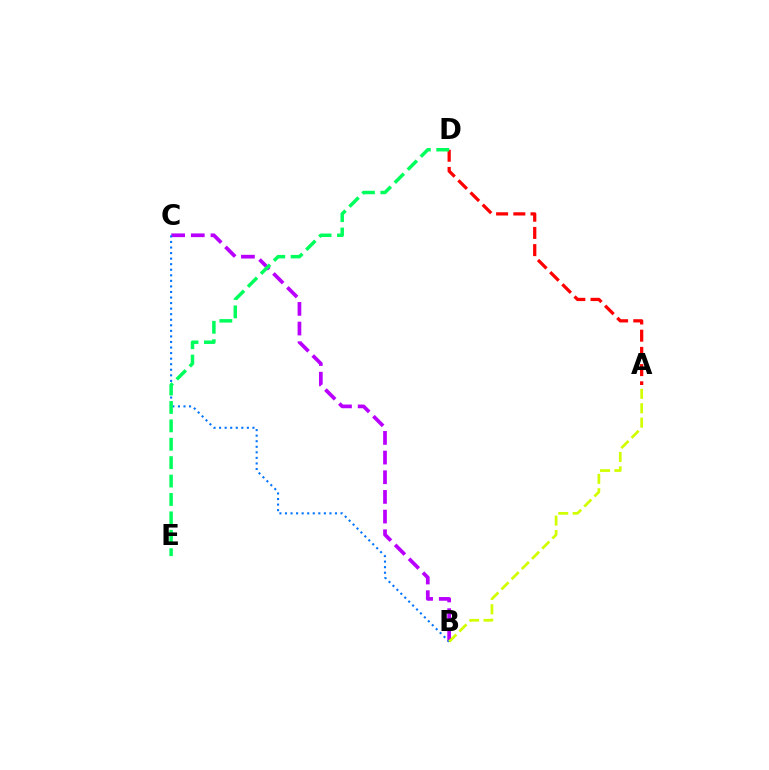{('B', 'C'): [{'color': '#b900ff', 'line_style': 'dashed', 'thickness': 2.67}, {'color': '#0074ff', 'line_style': 'dotted', 'thickness': 1.51}], ('A', 'D'): [{'color': '#ff0000', 'line_style': 'dashed', 'thickness': 2.34}], ('A', 'B'): [{'color': '#d1ff00', 'line_style': 'dashed', 'thickness': 1.96}], ('D', 'E'): [{'color': '#00ff5c', 'line_style': 'dashed', 'thickness': 2.5}]}